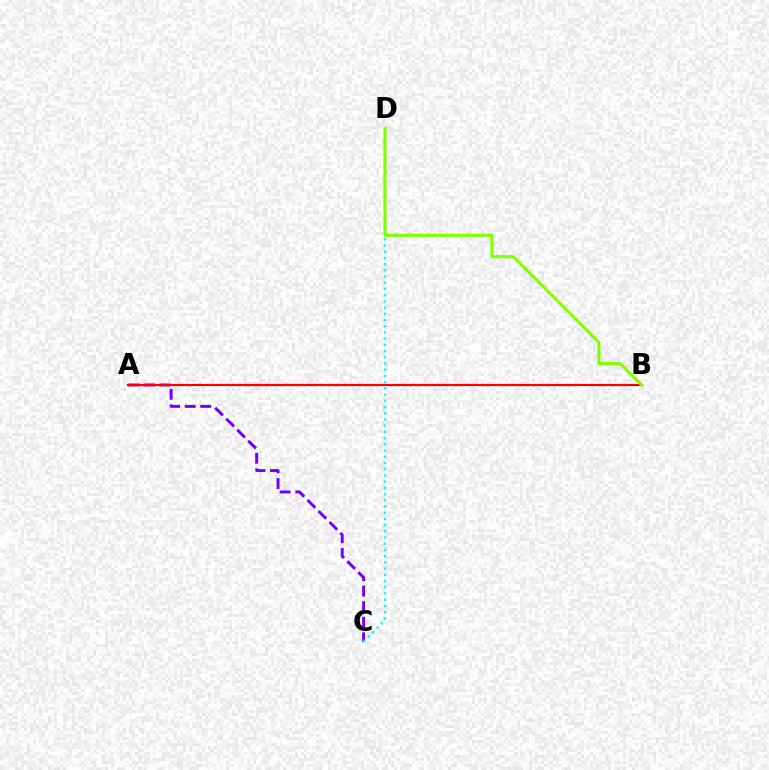{('A', 'C'): [{'color': '#7200ff', 'line_style': 'dashed', 'thickness': 2.11}], ('A', 'B'): [{'color': '#ff0000', 'line_style': 'solid', 'thickness': 1.57}], ('C', 'D'): [{'color': '#00fff6', 'line_style': 'dotted', 'thickness': 1.69}], ('B', 'D'): [{'color': '#84ff00', 'line_style': 'solid', 'thickness': 2.24}]}